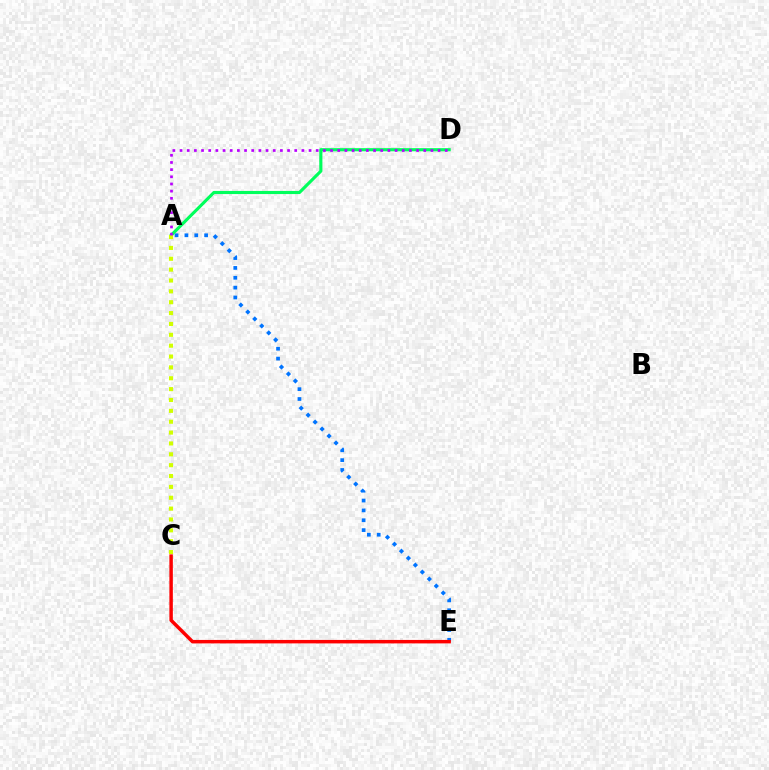{('A', 'E'): [{'color': '#0074ff', 'line_style': 'dotted', 'thickness': 2.68}], ('A', 'D'): [{'color': '#00ff5c', 'line_style': 'solid', 'thickness': 2.25}, {'color': '#b900ff', 'line_style': 'dotted', 'thickness': 1.95}], ('A', 'C'): [{'color': '#d1ff00', 'line_style': 'dotted', 'thickness': 2.95}], ('C', 'E'): [{'color': '#ff0000', 'line_style': 'solid', 'thickness': 2.49}]}